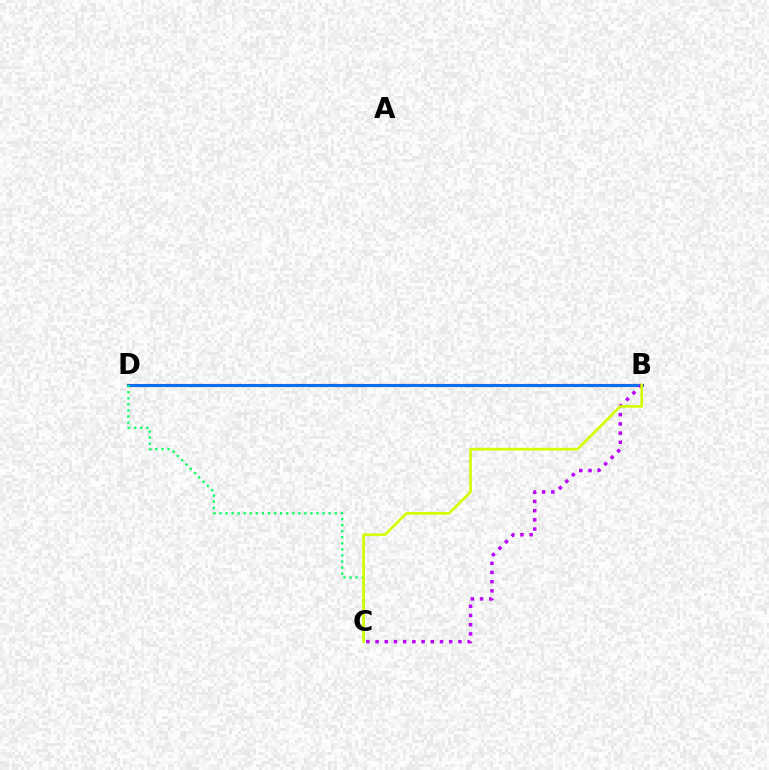{('B', 'D'): [{'color': '#ff0000', 'line_style': 'solid', 'thickness': 2.25}, {'color': '#0074ff', 'line_style': 'solid', 'thickness': 2.05}], ('C', 'D'): [{'color': '#00ff5c', 'line_style': 'dotted', 'thickness': 1.65}], ('B', 'C'): [{'color': '#b900ff', 'line_style': 'dotted', 'thickness': 2.5}, {'color': '#d1ff00', 'line_style': 'solid', 'thickness': 1.93}]}